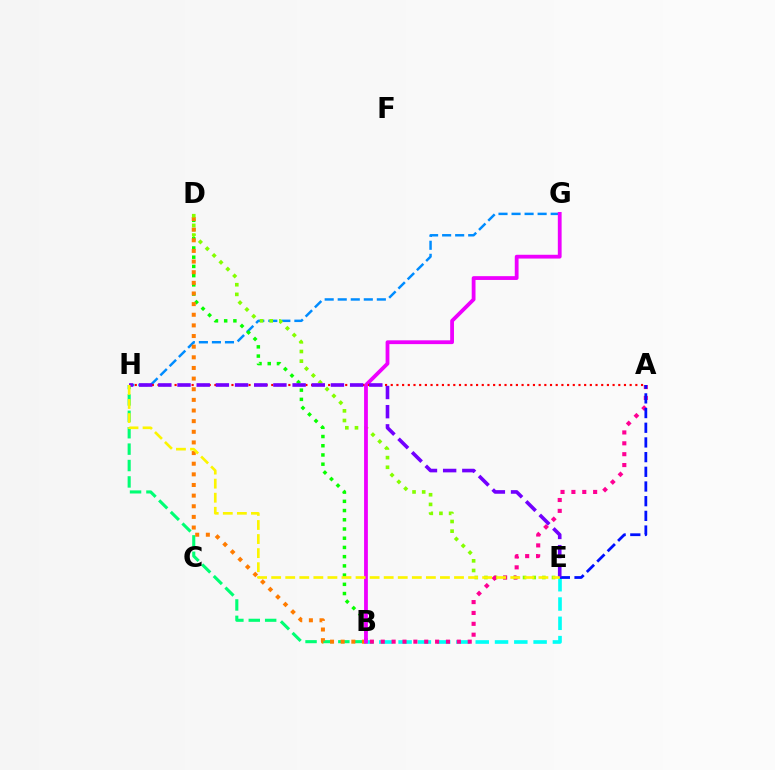{('G', 'H'): [{'color': '#008cff', 'line_style': 'dashed', 'thickness': 1.77}], ('B', 'D'): [{'color': '#08ff00', 'line_style': 'dotted', 'thickness': 2.51}, {'color': '#ff7c00', 'line_style': 'dotted', 'thickness': 2.89}], ('B', 'H'): [{'color': '#00ff74', 'line_style': 'dashed', 'thickness': 2.23}], ('B', 'E'): [{'color': '#00fff6', 'line_style': 'dashed', 'thickness': 2.62}], ('D', 'E'): [{'color': '#84ff00', 'line_style': 'dotted', 'thickness': 2.62}], ('A', 'B'): [{'color': '#ff0094', 'line_style': 'dotted', 'thickness': 2.95}], ('B', 'G'): [{'color': '#ee00ff', 'line_style': 'solid', 'thickness': 2.73}], ('A', 'E'): [{'color': '#0010ff', 'line_style': 'dashed', 'thickness': 1.99}], ('A', 'H'): [{'color': '#ff0000', 'line_style': 'dotted', 'thickness': 1.55}], ('E', 'H'): [{'color': '#7200ff', 'line_style': 'dashed', 'thickness': 2.61}, {'color': '#fcf500', 'line_style': 'dashed', 'thickness': 1.91}]}